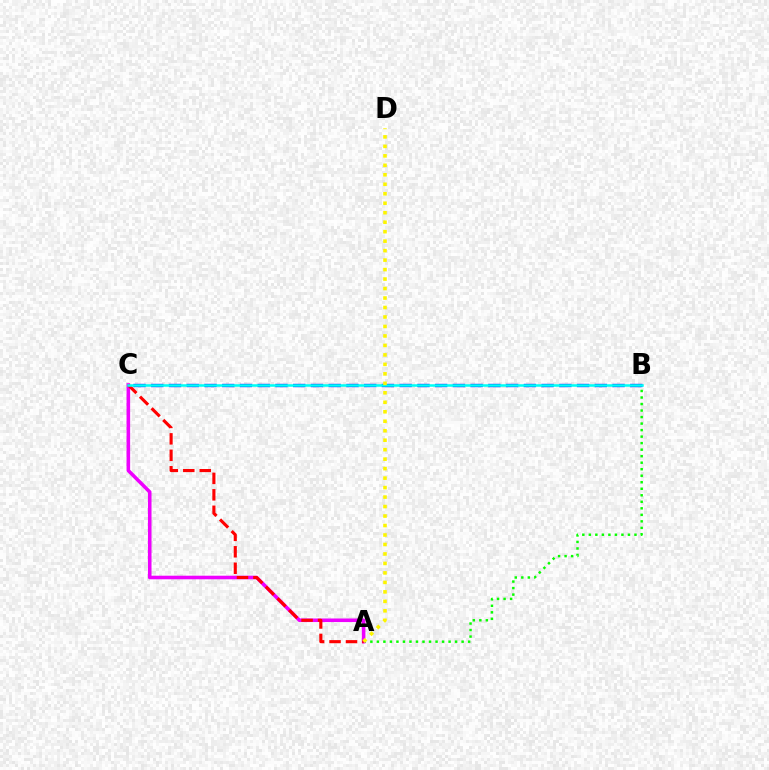{('A', 'B'): [{'color': '#08ff00', 'line_style': 'dotted', 'thickness': 1.77}], ('B', 'C'): [{'color': '#0010ff', 'line_style': 'dashed', 'thickness': 2.41}, {'color': '#00fff6', 'line_style': 'solid', 'thickness': 1.83}], ('A', 'C'): [{'color': '#ee00ff', 'line_style': 'solid', 'thickness': 2.57}, {'color': '#ff0000', 'line_style': 'dashed', 'thickness': 2.24}], ('A', 'D'): [{'color': '#fcf500', 'line_style': 'dotted', 'thickness': 2.58}]}